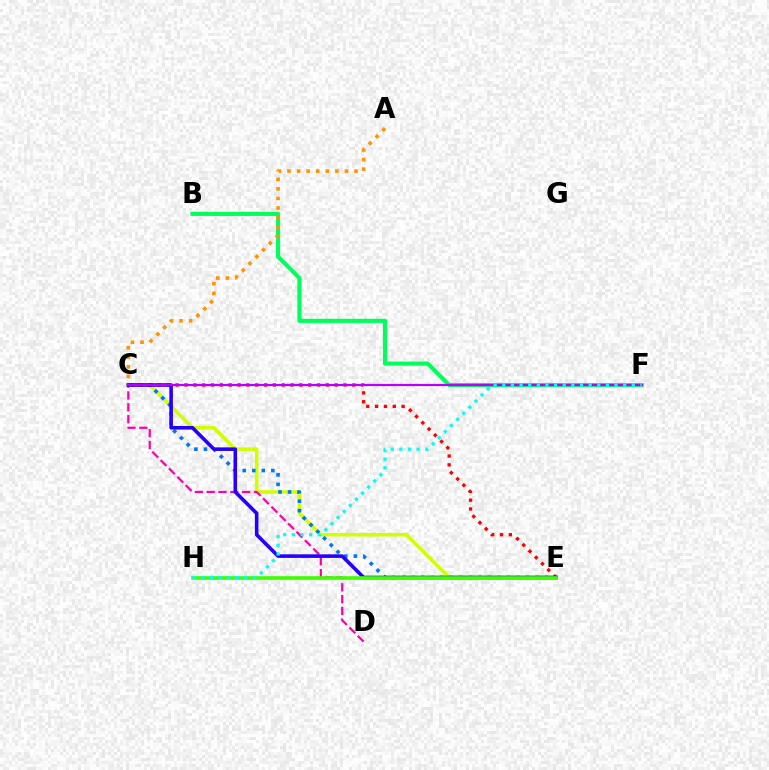{('C', 'E'): [{'color': '#d1ff00', 'line_style': 'solid', 'thickness': 2.54}, {'color': '#0074ff', 'line_style': 'dotted', 'thickness': 2.59}, {'color': '#ff0000', 'line_style': 'dotted', 'thickness': 2.4}, {'color': '#2500ff', 'line_style': 'solid', 'thickness': 2.59}], ('C', 'D'): [{'color': '#ff00ac', 'line_style': 'dashed', 'thickness': 1.61}], ('B', 'F'): [{'color': '#00ff5c', 'line_style': 'solid', 'thickness': 2.95}], ('A', 'C'): [{'color': '#ff9400', 'line_style': 'dotted', 'thickness': 2.6}], ('C', 'F'): [{'color': '#b900ff', 'line_style': 'solid', 'thickness': 1.59}], ('E', 'H'): [{'color': '#3dff00', 'line_style': 'solid', 'thickness': 2.6}], ('F', 'H'): [{'color': '#00fff6', 'line_style': 'dotted', 'thickness': 2.35}]}